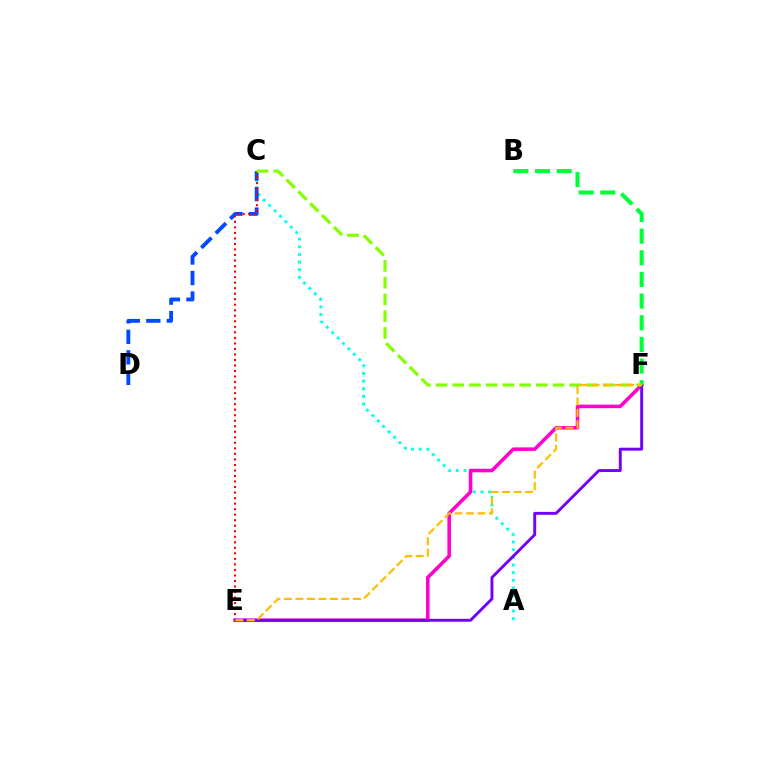{('A', 'C'): [{'color': '#00fff6', 'line_style': 'dotted', 'thickness': 2.08}], ('E', 'F'): [{'color': '#ff00cf', 'line_style': 'solid', 'thickness': 2.56}, {'color': '#7200ff', 'line_style': 'solid', 'thickness': 2.09}, {'color': '#ffbd00', 'line_style': 'dashed', 'thickness': 1.56}], ('B', 'F'): [{'color': '#00ff39', 'line_style': 'dashed', 'thickness': 2.94}], ('C', 'D'): [{'color': '#004bff', 'line_style': 'dashed', 'thickness': 2.79}], ('C', 'E'): [{'color': '#ff0000', 'line_style': 'dotted', 'thickness': 1.5}], ('C', 'F'): [{'color': '#84ff00', 'line_style': 'dashed', 'thickness': 2.27}]}